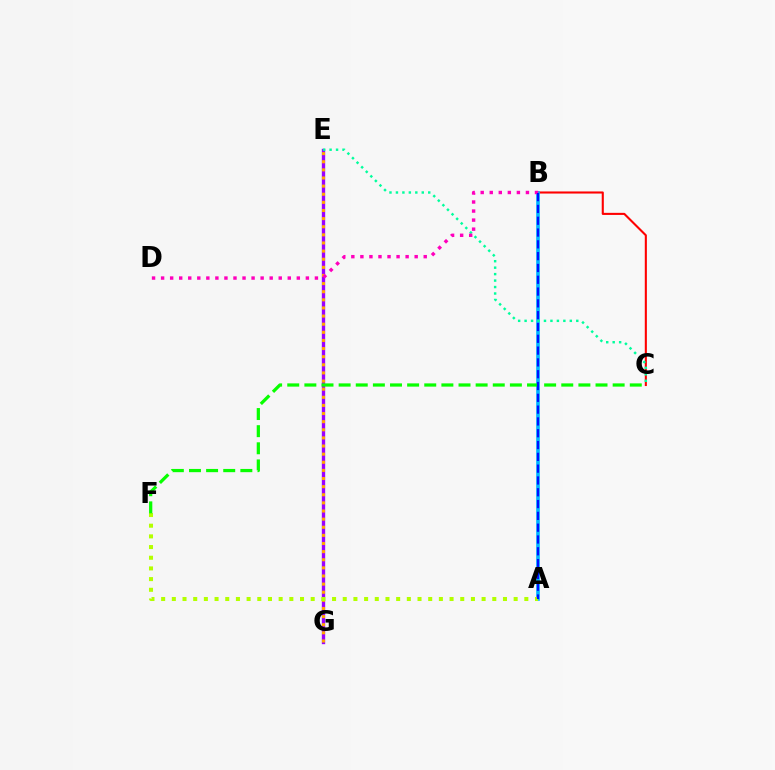{('E', 'G'): [{'color': '#9b00ff', 'line_style': 'solid', 'thickness': 2.41}, {'color': '#ffa500', 'line_style': 'dotted', 'thickness': 2.21}], ('B', 'C'): [{'color': '#ff0000', 'line_style': 'solid', 'thickness': 1.51}], ('A', 'B'): [{'color': '#00b5ff', 'line_style': 'solid', 'thickness': 2.62}, {'color': '#0010ff', 'line_style': 'dashed', 'thickness': 1.6}], ('C', 'E'): [{'color': '#00ff9d', 'line_style': 'dotted', 'thickness': 1.76}], ('B', 'D'): [{'color': '#ff00bd', 'line_style': 'dotted', 'thickness': 2.46}], ('A', 'F'): [{'color': '#b3ff00', 'line_style': 'dotted', 'thickness': 2.9}], ('C', 'F'): [{'color': '#08ff00', 'line_style': 'dashed', 'thickness': 2.33}]}